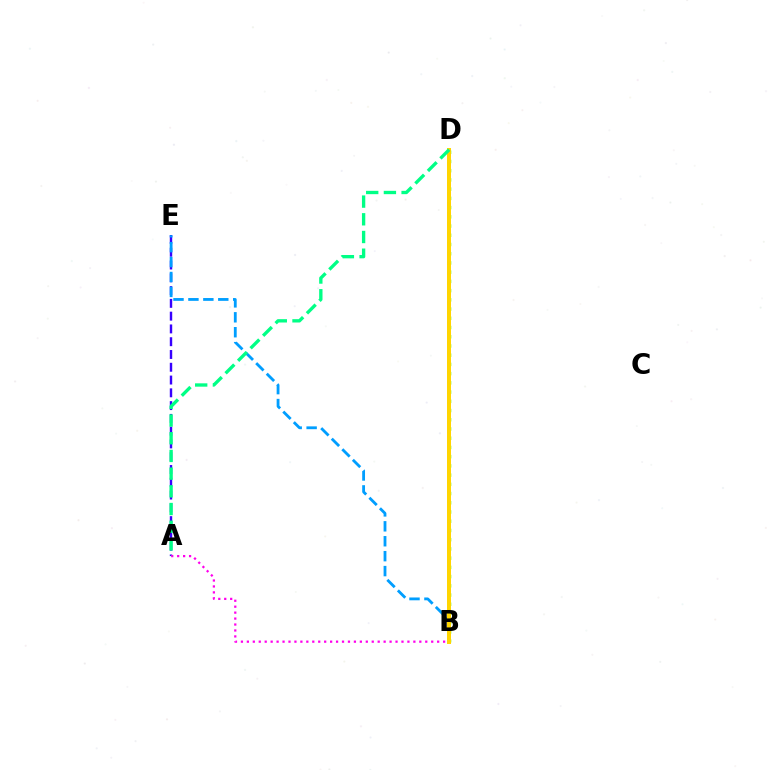{('A', 'E'): [{'color': '#3700ff', 'line_style': 'dashed', 'thickness': 1.74}], ('B', 'E'): [{'color': '#009eff', 'line_style': 'dashed', 'thickness': 2.03}], ('B', 'D'): [{'color': '#ff0000', 'line_style': 'dotted', 'thickness': 2.69}, {'color': '#4fff00', 'line_style': 'dotted', 'thickness': 2.51}, {'color': '#ffd500', 'line_style': 'solid', 'thickness': 2.87}], ('A', 'B'): [{'color': '#ff00ed', 'line_style': 'dotted', 'thickness': 1.62}], ('A', 'D'): [{'color': '#00ff86', 'line_style': 'dashed', 'thickness': 2.4}]}